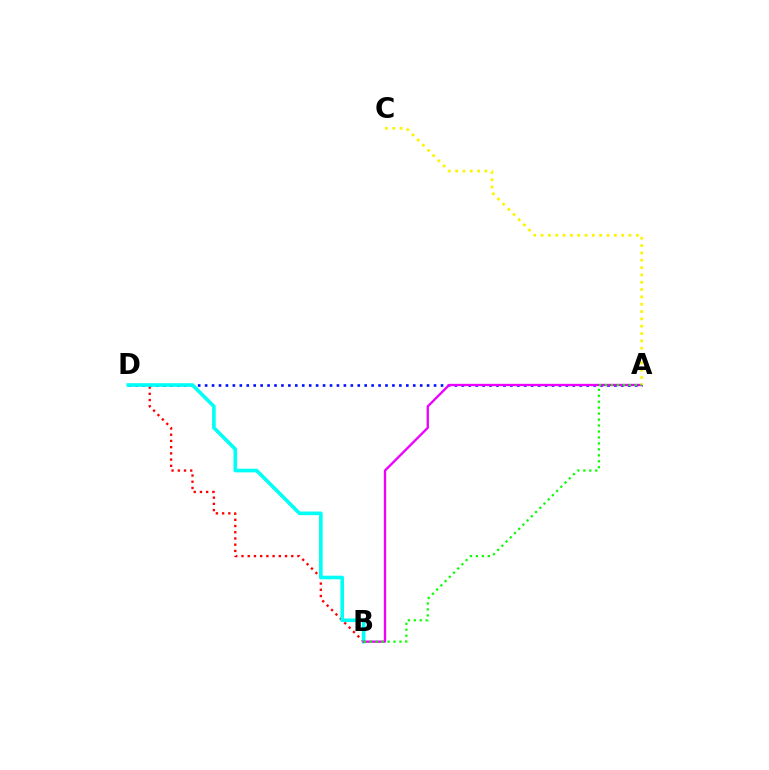{('B', 'D'): [{'color': '#ff0000', 'line_style': 'dotted', 'thickness': 1.69}, {'color': '#00fff6', 'line_style': 'solid', 'thickness': 2.61}], ('A', 'D'): [{'color': '#0010ff', 'line_style': 'dotted', 'thickness': 1.88}], ('A', 'B'): [{'color': '#ee00ff', 'line_style': 'solid', 'thickness': 1.68}, {'color': '#08ff00', 'line_style': 'dotted', 'thickness': 1.62}], ('A', 'C'): [{'color': '#fcf500', 'line_style': 'dotted', 'thickness': 1.99}]}